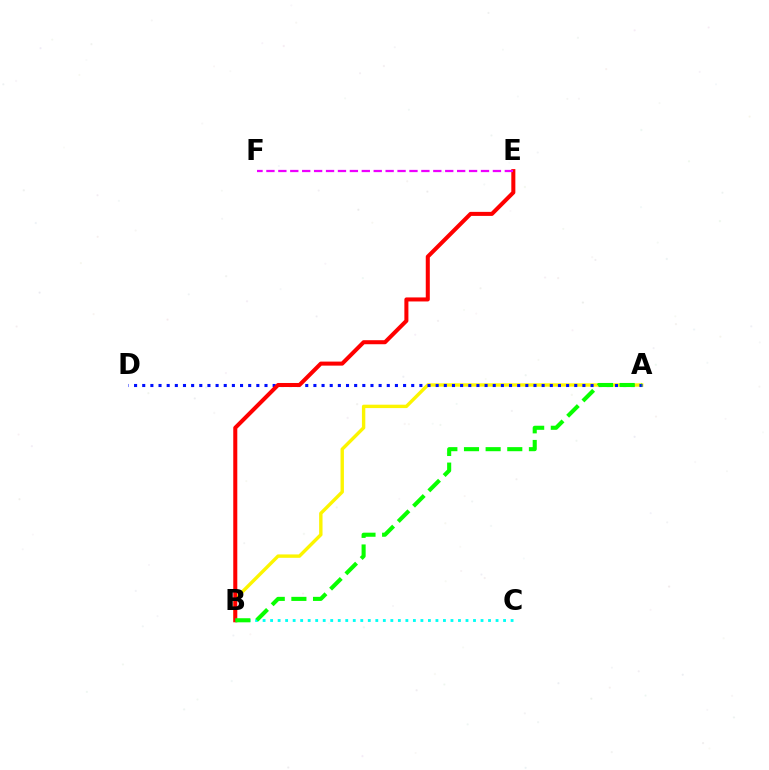{('B', 'C'): [{'color': '#00fff6', 'line_style': 'dotted', 'thickness': 2.04}], ('A', 'B'): [{'color': '#fcf500', 'line_style': 'solid', 'thickness': 2.44}, {'color': '#08ff00', 'line_style': 'dashed', 'thickness': 2.94}], ('A', 'D'): [{'color': '#0010ff', 'line_style': 'dotted', 'thickness': 2.21}], ('B', 'E'): [{'color': '#ff0000', 'line_style': 'solid', 'thickness': 2.91}], ('E', 'F'): [{'color': '#ee00ff', 'line_style': 'dashed', 'thickness': 1.62}]}